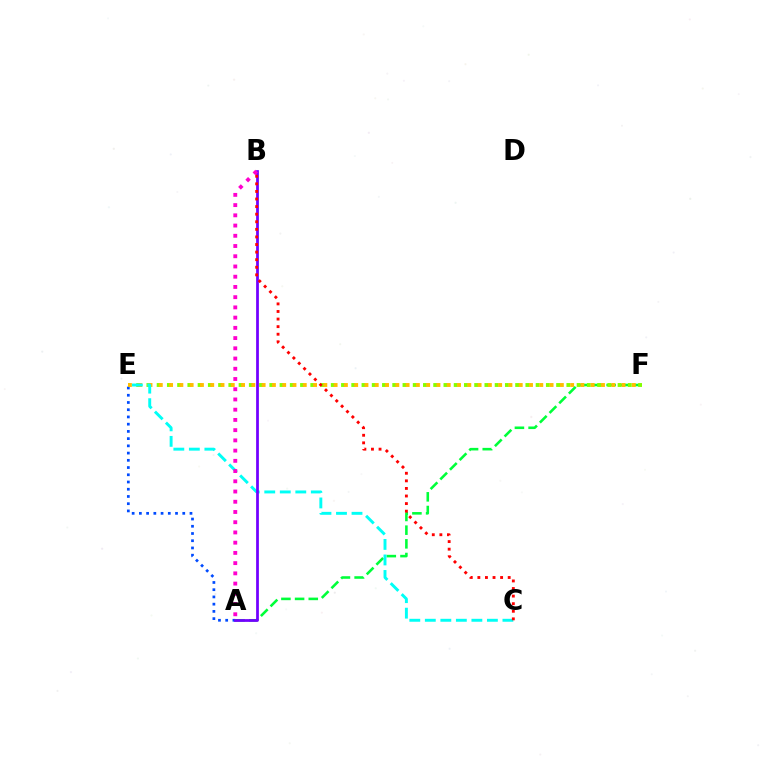{('A', 'F'): [{'color': '#00ff39', 'line_style': 'dashed', 'thickness': 1.86}], ('E', 'F'): [{'color': '#84ff00', 'line_style': 'dotted', 'thickness': 2.78}, {'color': '#ffbd00', 'line_style': 'dotted', 'thickness': 2.79}], ('A', 'E'): [{'color': '#004bff', 'line_style': 'dotted', 'thickness': 1.96}], ('C', 'E'): [{'color': '#00fff6', 'line_style': 'dashed', 'thickness': 2.11}], ('A', 'B'): [{'color': '#7200ff', 'line_style': 'solid', 'thickness': 1.99}, {'color': '#ff00cf', 'line_style': 'dotted', 'thickness': 2.78}], ('B', 'C'): [{'color': '#ff0000', 'line_style': 'dotted', 'thickness': 2.06}]}